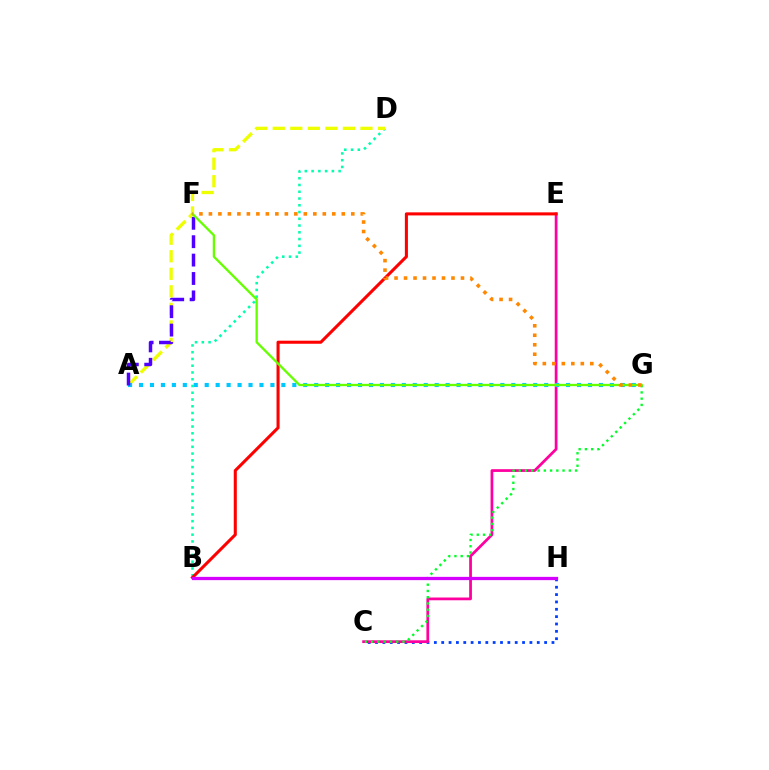{('B', 'D'): [{'color': '#00ffaf', 'line_style': 'dotted', 'thickness': 1.84}], ('A', 'D'): [{'color': '#eeff00', 'line_style': 'dashed', 'thickness': 2.38}], ('C', 'H'): [{'color': '#003fff', 'line_style': 'dotted', 'thickness': 2.0}], ('C', 'E'): [{'color': '#ff00a0', 'line_style': 'solid', 'thickness': 1.98}], ('A', 'G'): [{'color': '#00c7ff', 'line_style': 'dotted', 'thickness': 2.98}], ('C', 'G'): [{'color': '#00ff27', 'line_style': 'dotted', 'thickness': 1.7}], ('B', 'E'): [{'color': '#ff0000', 'line_style': 'solid', 'thickness': 2.2}], ('B', 'H'): [{'color': '#d600ff', 'line_style': 'solid', 'thickness': 2.36}], ('A', 'F'): [{'color': '#4f00ff', 'line_style': 'dashed', 'thickness': 2.5}], ('F', 'G'): [{'color': '#66ff00', 'line_style': 'solid', 'thickness': 1.67}, {'color': '#ff8800', 'line_style': 'dotted', 'thickness': 2.58}]}